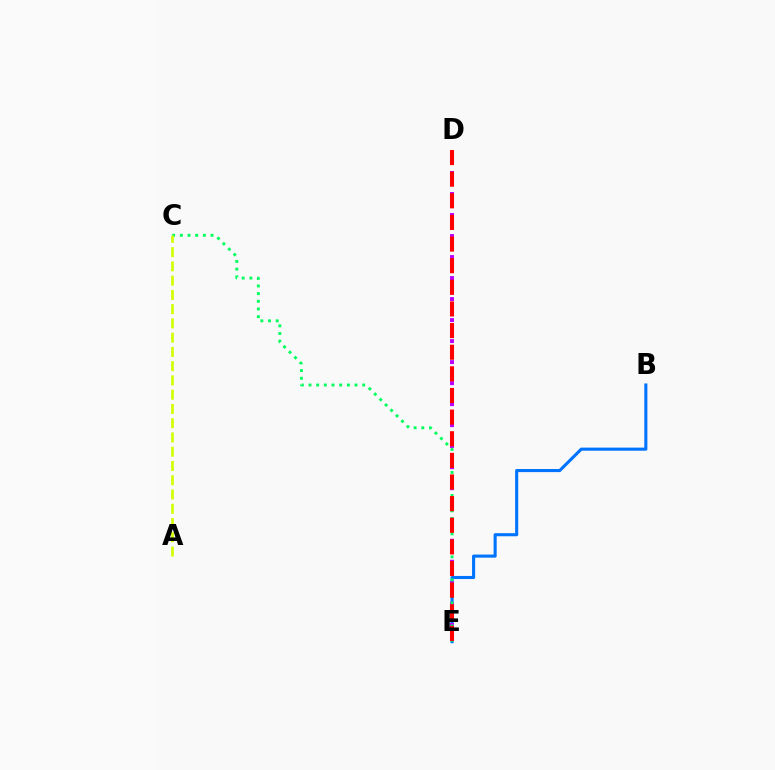{('B', 'E'): [{'color': '#0074ff', 'line_style': 'solid', 'thickness': 2.23}], ('D', 'E'): [{'color': '#b900ff', 'line_style': 'dotted', 'thickness': 2.85}, {'color': '#ff0000', 'line_style': 'dashed', 'thickness': 2.94}], ('C', 'E'): [{'color': '#00ff5c', 'line_style': 'dotted', 'thickness': 2.08}], ('A', 'C'): [{'color': '#d1ff00', 'line_style': 'dashed', 'thickness': 1.94}]}